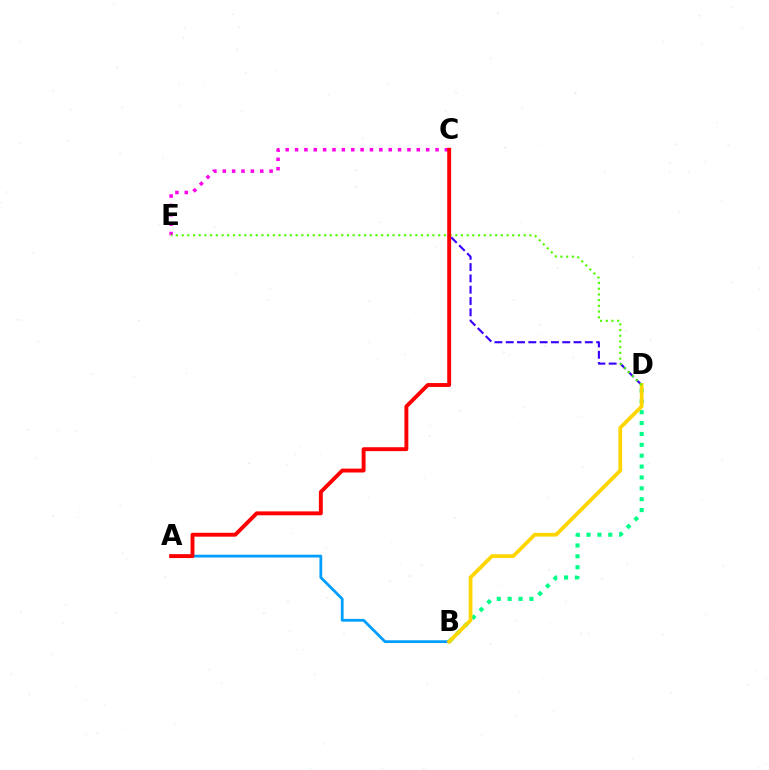{('B', 'D'): [{'color': '#00ff86', 'line_style': 'dotted', 'thickness': 2.96}, {'color': '#ffd500', 'line_style': 'solid', 'thickness': 2.69}], ('C', 'D'): [{'color': '#3700ff', 'line_style': 'dashed', 'thickness': 1.54}], ('C', 'E'): [{'color': '#ff00ed', 'line_style': 'dotted', 'thickness': 2.54}], ('A', 'B'): [{'color': '#009eff', 'line_style': 'solid', 'thickness': 2.0}], ('D', 'E'): [{'color': '#4fff00', 'line_style': 'dotted', 'thickness': 1.55}], ('A', 'C'): [{'color': '#ff0000', 'line_style': 'solid', 'thickness': 2.8}]}